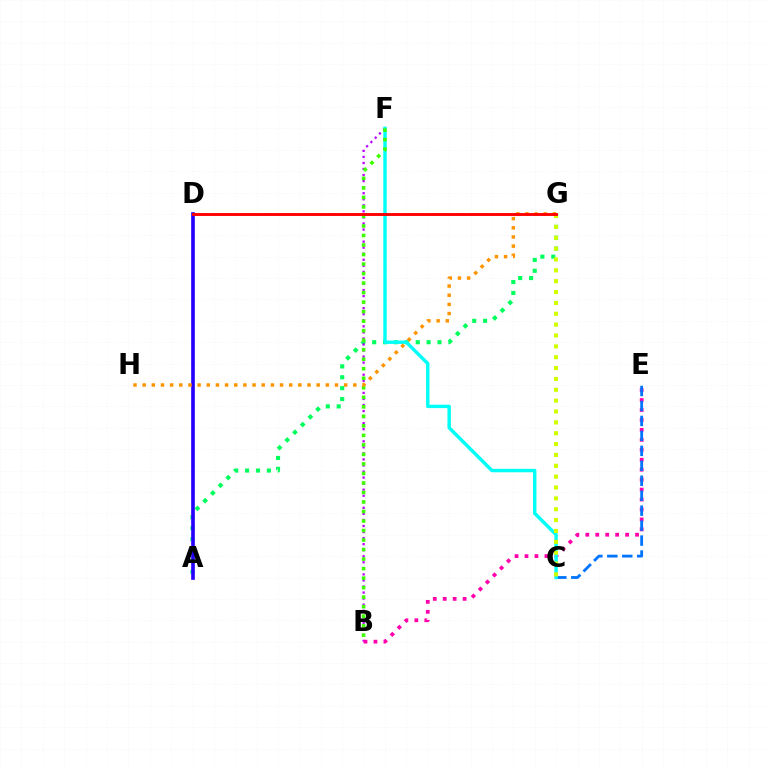{('A', 'G'): [{'color': '#00ff5c', 'line_style': 'dotted', 'thickness': 2.96}], ('B', 'F'): [{'color': '#b900ff', 'line_style': 'dotted', 'thickness': 1.64}, {'color': '#3dff00', 'line_style': 'dotted', 'thickness': 2.59}], ('A', 'D'): [{'color': '#2500ff', 'line_style': 'solid', 'thickness': 2.62}], ('B', 'E'): [{'color': '#ff00ac', 'line_style': 'dotted', 'thickness': 2.7}], ('C', 'E'): [{'color': '#0074ff', 'line_style': 'dashed', 'thickness': 2.03}], ('C', 'F'): [{'color': '#00fff6', 'line_style': 'solid', 'thickness': 2.47}], ('C', 'G'): [{'color': '#d1ff00', 'line_style': 'dotted', 'thickness': 2.95}], ('G', 'H'): [{'color': '#ff9400', 'line_style': 'dotted', 'thickness': 2.49}], ('D', 'G'): [{'color': '#ff0000', 'line_style': 'solid', 'thickness': 2.09}]}